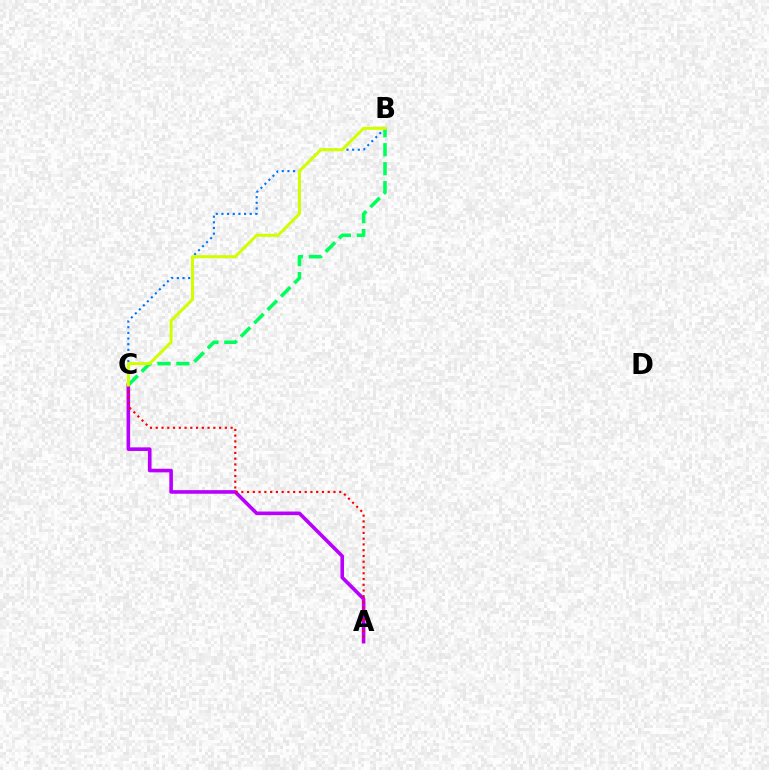{('B', 'C'): [{'color': '#0074ff', 'line_style': 'dotted', 'thickness': 1.54}, {'color': '#00ff5c', 'line_style': 'dashed', 'thickness': 2.57}, {'color': '#d1ff00', 'line_style': 'solid', 'thickness': 2.17}], ('A', 'C'): [{'color': '#b900ff', 'line_style': 'solid', 'thickness': 2.6}, {'color': '#ff0000', 'line_style': 'dotted', 'thickness': 1.56}]}